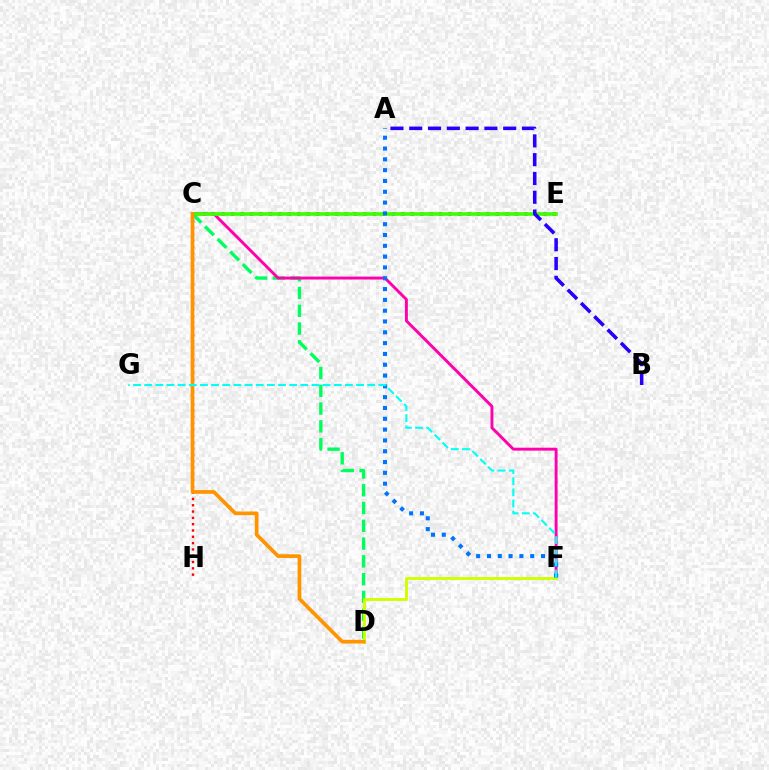{('C', 'H'): [{'color': '#ff0000', 'line_style': 'dotted', 'thickness': 1.71}], ('C', 'D'): [{'color': '#00ff5c', 'line_style': 'dashed', 'thickness': 2.42}, {'color': '#ff9400', 'line_style': 'solid', 'thickness': 2.66}], ('C', 'F'): [{'color': '#ff00ac', 'line_style': 'solid', 'thickness': 2.1}], ('C', 'E'): [{'color': '#b900ff', 'line_style': 'dotted', 'thickness': 2.57}, {'color': '#3dff00', 'line_style': 'solid', 'thickness': 2.62}], ('D', 'F'): [{'color': '#d1ff00', 'line_style': 'solid', 'thickness': 2.09}], ('A', 'F'): [{'color': '#0074ff', 'line_style': 'dotted', 'thickness': 2.94}], ('F', 'G'): [{'color': '#00fff6', 'line_style': 'dashed', 'thickness': 1.51}], ('A', 'B'): [{'color': '#2500ff', 'line_style': 'dashed', 'thickness': 2.55}]}